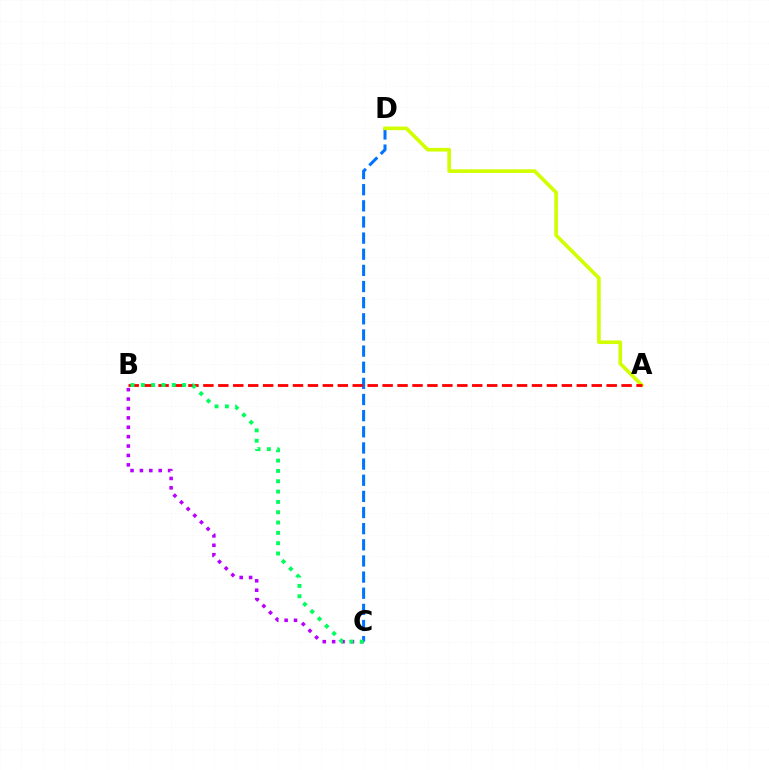{('C', 'D'): [{'color': '#0074ff', 'line_style': 'dashed', 'thickness': 2.19}], ('B', 'C'): [{'color': '#b900ff', 'line_style': 'dotted', 'thickness': 2.55}, {'color': '#00ff5c', 'line_style': 'dotted', 'thickness': 2.8}], ('A', 'D'): [{'color': '#d1ff00', 'line_style': 'solid', 'thickness': 2.62}], ('A', 'B'): [{'color': '#ff0000', 'line_style': 'dashed', 'thickness': 2.03}]}